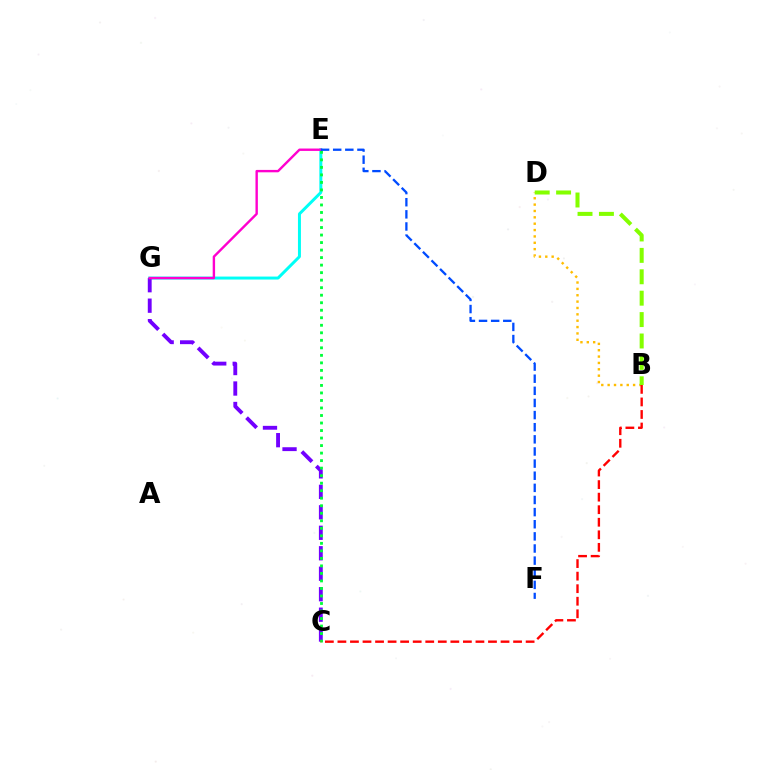{('E', 'G'): [{'color': '#00fff6', 'line_style': 'solid', 'thickness': 2.14}, {'color': '#ff00cf', 'line_style': 'solid', 'thickness': 1.72}], ('C', 'G'): [{'color': '#7200ff', 'line_style': 'dashed', 'thickness': 2.78}], ('B', 'D'): [{'color': '#ffbd00', 'line_style': 'dotted', 'thickness': 1.73}, {'color': '#84ff00', 'line_style': 'dashed', 'thickness': 2.91}], ('C', 'E'): [{'color': '#00ff39', 'line_style': 'dotted', 'thickness': 2.04}], ('E', 'F'): [{'color': '#004bff', 'line_style': 'dashed', 'thickness': 1.65}], ('B', 'C'): [{'color': '#ff0000', 'line_style': 'dashed', 'thickness': 1.7}]}